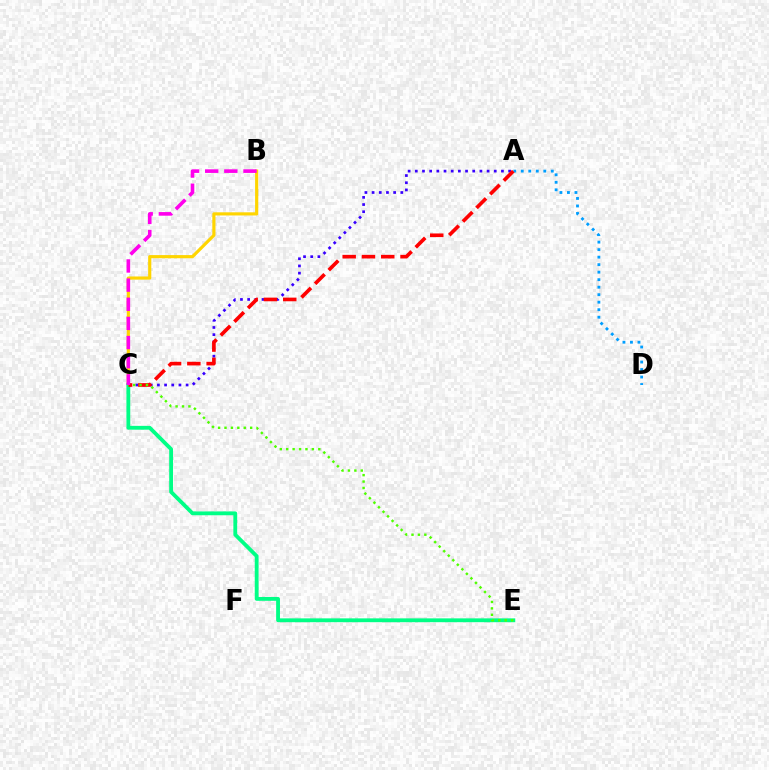{('B', 'C'): [{'color': '#ffd500', 'line_style': 'solid', 'thickness': 2.27}, {'color': '#ff00ed', 'line_style': 'dashed', 'thickness': 2.6}], ('A', 'C'): [{'color': '#3700ff', 'line_style': 'dotted', 'thickness': 1.95}, {'color': '#ff0000', 'line_style': 'dashed', 'thickness': 2.62}], ('A', 'D'): [{'color': '#009eff', 'line_style': 'dotted', 'thickness': 2.04}], ('C', 'E'): [{'color': '#00ff86', 'line_style': 'solid', 'thickness': 2.76}, {'color': '#4fff00', 'line_style': 'dotted', 'thickness': 1.74}]}